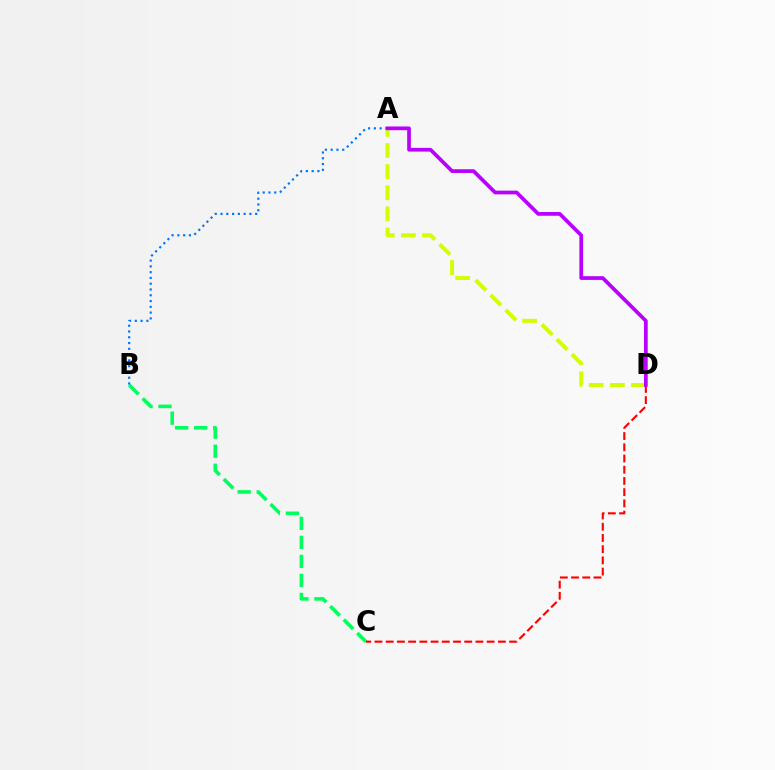{('B', 'C'): [{'color': '#00ff5c', 'line_style': 'dashed', 'thickness': 2.58}], ('A', 'B'): [{'color': '#0074ff', 'line_style': 'dotted', 'thickness': 1.57}], ('A', 'D'): [{'color': '#d1ff00', 'line_style': 'dashed', 'thickness': 2.87}, {'color': '#b900ff', 'line_style': 'solid', 'thickness': 2.68}], ('C', 'D'): [{'color': '#ff0000', 'line_style': 'dashed', 'thickness': 1.52}]}